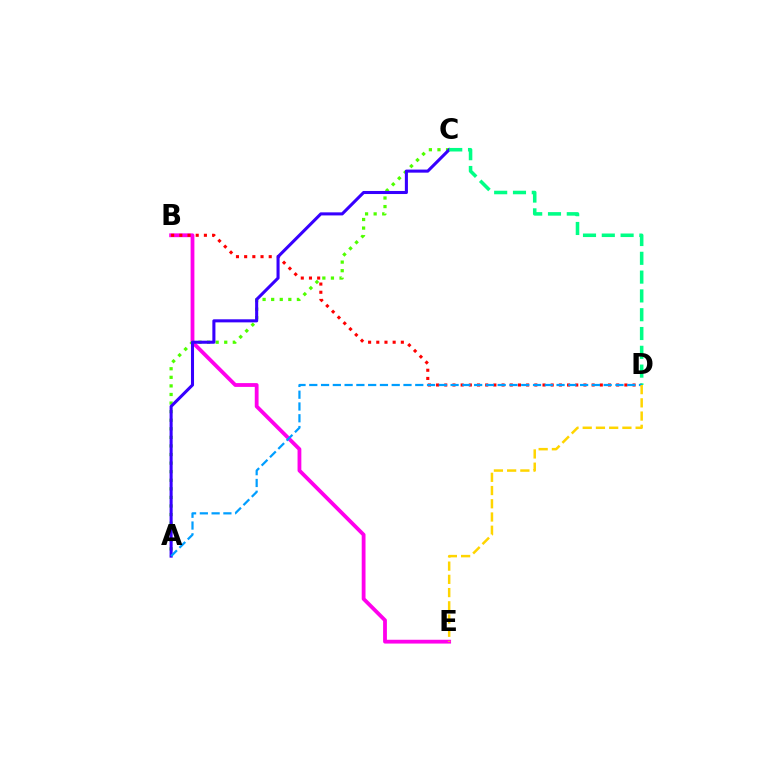{('B', 'E'): [{'color': '#ff00ed', 'line_style': 'solid', 'thickness': 2.73}], ('A', 'C'): [{'color': '#4fff00', 'line_style': 'dotted', 'thickness': 2.33}, {'color': '#3700ff', 'line_style': 'solid', 'thickness': 2.21}], ('B', 'D'): [{'color': '#ff0000', 'line_style': 'dotted', 'thickness': 2.22}], ('C', 'D'): [{'color': '#00ff86', 'line_style': 'dashed', 'thickness': 2.55}], ('A', 'D'): [{'color': '#009eff', 'line_style': 'dashed', 'thickness': 1.6}], ('D', 'E'): [{'color': '#ffd500', 'line_style': 'dashed', 'thickness': 1.8}]}